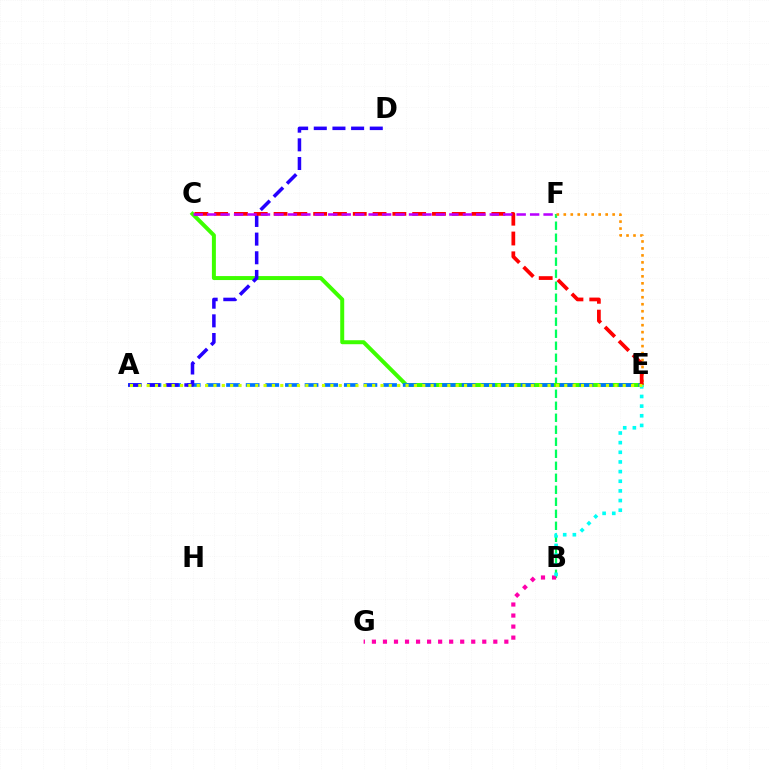{('B', 'F'): [{'color': '#00ff5c', 'line_style': 'dashed', 'thickness': 1.63}], ('C', 'E'): [{'color': '#3dff00', 'line_style': 'solid', 'thickness': 2.87}, {'color': '#ff0000', 'line_style': 'dashed', 'thickness': 2.69}], ('B', 'G'): [{'color': '#ff00ac', 'line_style': 'dotted', 'thickness': 3.0}], ('E', 'F'): [{'color': '#ff9400', 'line_style': 'dotted', 'thickness': 1.9}], ('A', 'E'): [{'color': '#0074ff', 'line_style': 'dashed', 'thickness': 2.67}, {'color': '#d1ff00', 'line_style': 'dotted', 'thickness': 2.27}], ('A', 'D'): [{'color': '#2500ff', 'line_style': 'dashed', 'thickness': 2.54}], ('C', 'F'): [{'color': '#b900ff', 'line_style': 'dashed', 'thickness': 1.83}], ('B', 'E'): [{'color': '#00fff6', 'line_style': 'dotted', 'thickness': 2.62}]}